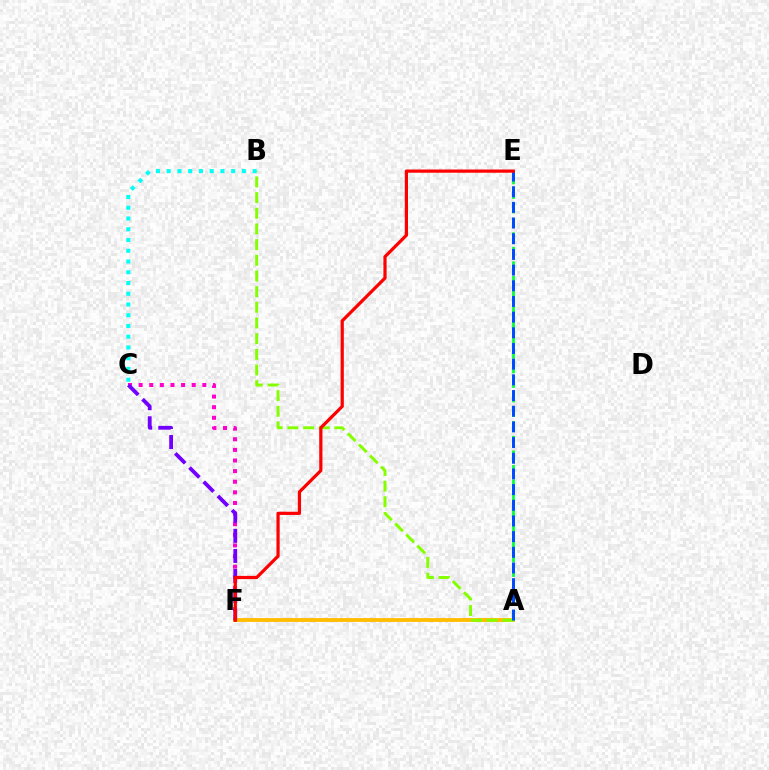{('C', 'F'): [{'color': '#ff00cf', 'line_style': 'dotted', 'thickness': 2.88}, {'color': '#7200ff', 'line_style': 'dashed', 'thickness': 2.73}], ('A', 'F'): [{'color': '#ffbd00', 'line_style': 'solid', 'thickness': 2.76}], ('A', 'B'): [{'color': '#84ff00', 'line_style': 'dashed', 'thickness': 2.13}], ('B', 'C'): [{'color': '#00fff6', 'line_style': 'dotted', 'thickness': 2.92}], ('A', 'E'): [{'color': '#00ff39', 'line_style': 'dashed', 'thickness': 1.98}, {'color': '#004bff', 'line_style': 'dashed', 'thickness': 2.13}], ('E', 'F'): [{'color': '#ff0000', 'line_style': 'solid', 'thickness': 2.32}]}